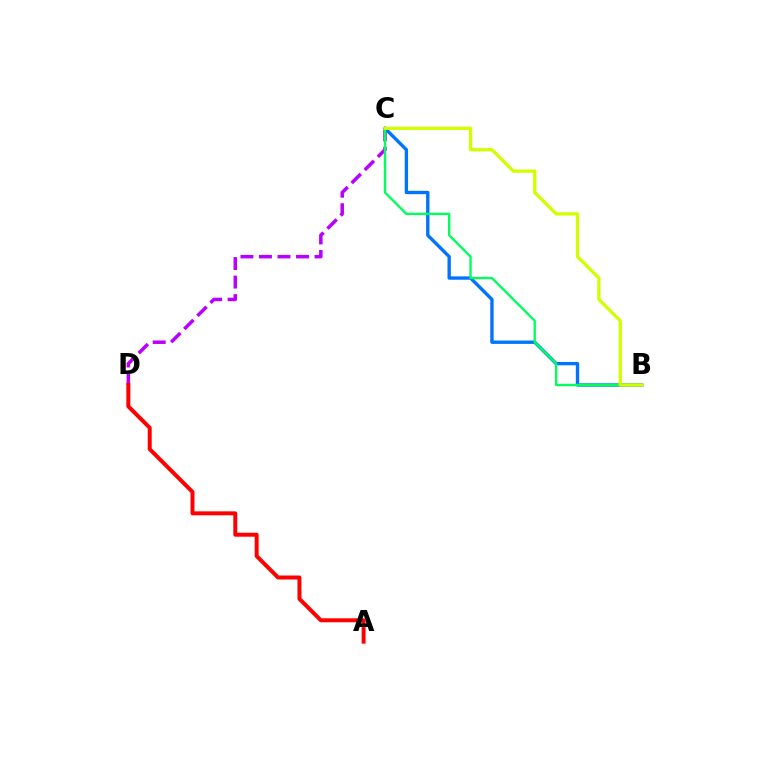{('C', 'D'): [{'color': '#b900ff', 'line_style': 'dashed', 'thickness': 2.52}], ('B', 'C'): [{'color': '#0074ff', 'line_style': 'solid', 'thickness': 2.42}, {'color': '#00ff5c', 'line_style': 'solid', 'thickness': 1.7}, {'color': '#d1ff00', 'line_style': 'solid', 'thickness': 2.37}], ('A', 'D'): [{'color': '#ff0000', 'line_style': 'solid', 'thickness': 2.86}]}